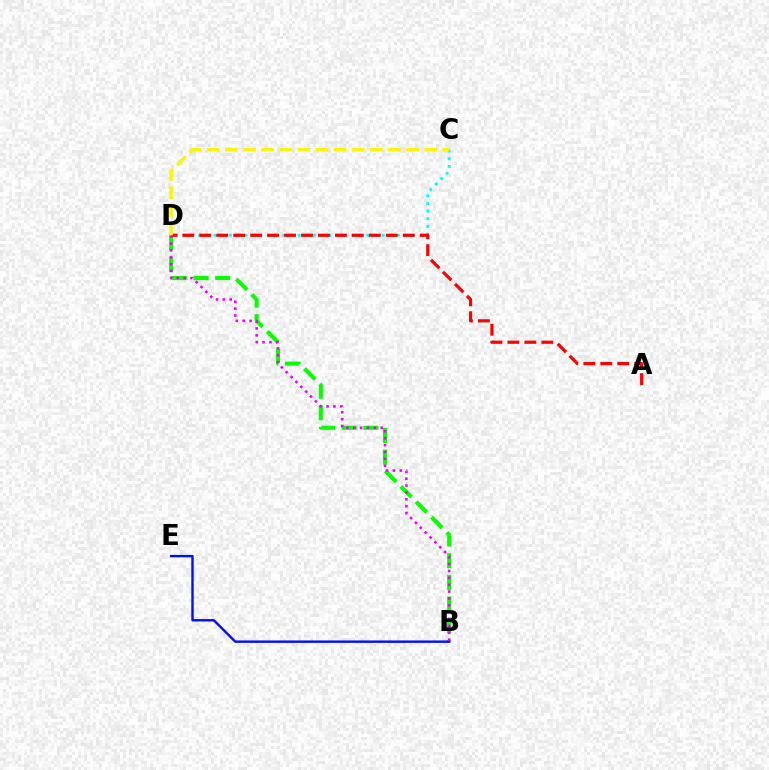{('B', 'D'): [{'color': '#08ff00', 'line_style': 'dashed', 'thickness': 2.95}, {'color': '#ee00ff', 'line_style': 'dotted', 'thickness': 1.87}], ('B', 'E'): [{'color': '#0010ff', 'line_style': 'solid', 'thickness': 1.74}], ('C', 'D'): [{'color': '#00fff6', 'line_style': 'dotted', 'thickness': 2.08}, {'color': '#fcf500', 'line_style': 'dashed', 'thickness': 2.46}], ('A', 'D'): [{'color': '#ff0000', 'line_style': 'dashed', 'thickness': 2.3}]}